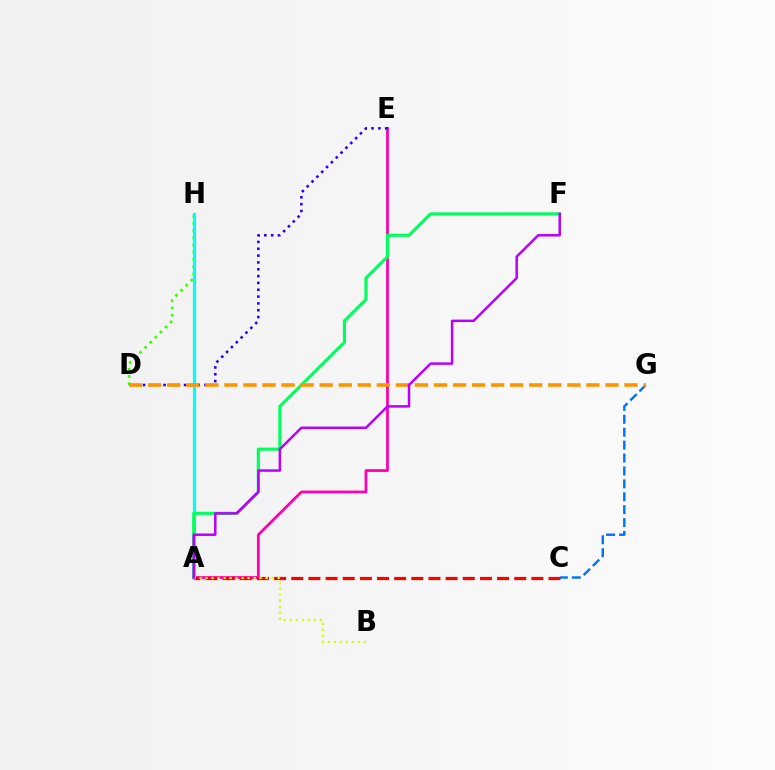{('A', 'E'): [{'color': '#ff00ac', 'line_style': 'solid', 'thickness': 1.99}], ('D', 'H'): [{'color': '#3dff00', 'line_style': 'dotted', 'thickness': 1.96}], ('A', 'H'): [{'color': '#00fff6', 'line_style': 'solid', 'thickness': 2.29}], ('D', 'E'): [{'color': '#2500ff', 'line_style': 'dotted', 'thickness': 1.86}], ('A', 'C'): [{'color': '#ff0000', 'line_style': 'dashed', 'thickness': 2.33}], ('C', 'G'): [{'color': '#0074ff', 'line_style': 'dashed', 'thickness': 1.75}], ('A', 'F'): [{'color': '#00ff5c', 'line_style': 'solid', 'thickness': 2.26}, {'color': '#b900ff', 'line_style': 'solid', 'thickness': 1.79}], ('D', 'G'): [{'color': '#ff9400', 'line_style': 'dashed', 'thickness': 2.59}], ('A', 'B'): [{'color': '#d1ff00', 'line_style': 'dotted', 'thickness': 1.63}]}